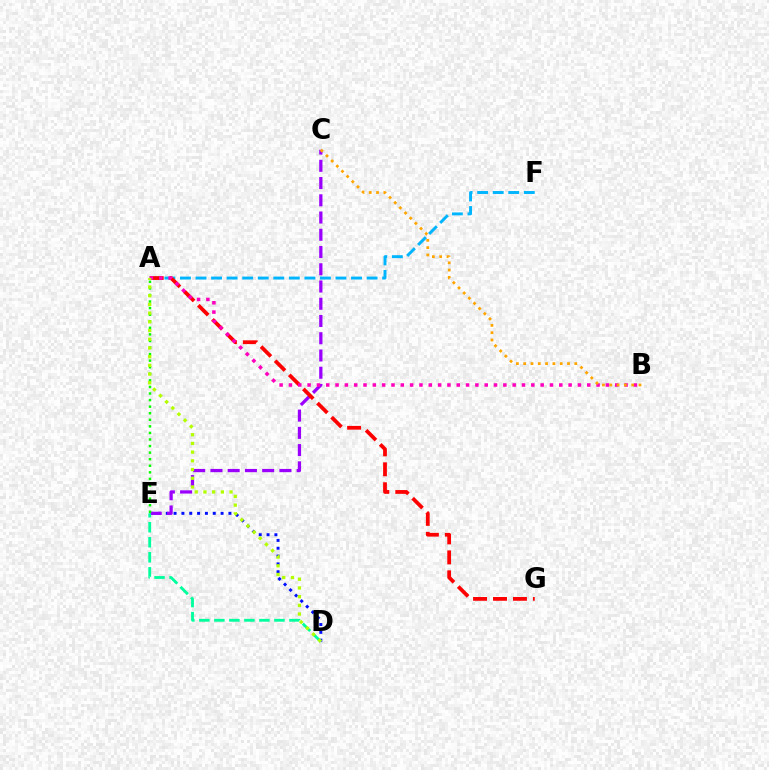{('D', 'E'): [{'color': '#0010ff', 'line_style': 'dotted', 'thickness': 2.13}, {'color': '#00ff9d', 'line_style': 'dashed', 'thickness': 2.04}], ('C', 'E'): [{'color': '#9b00ff', 'line_style': 'dashed', 'thickness': 2.34}], ('A', 'E'): [{'color': '#08ff00', 'line_style': 'dotted', 'thickness': 1.79}], ('A', 'F'): [{'color': '#00b5ff', 'line_style': 'dashed', 'thickness': 2.11}], ('A', 'G'): [{'color': '#ff0000', 'line_style': 'dashed', 'thickness': 2.71}], ('A', 'B'): [{'color': '#ff00bd', 'line_style': 'dotted', 'thickness': 2.53}], ('B', 'C'): [{'color': '#ffa500', 'line_style': 'dotted', 'thickness': 1.98}], ('A', 'D'): [{'color': '#b3ff00', 'line_style': 'dotted', 'thickness': 2.37}]}